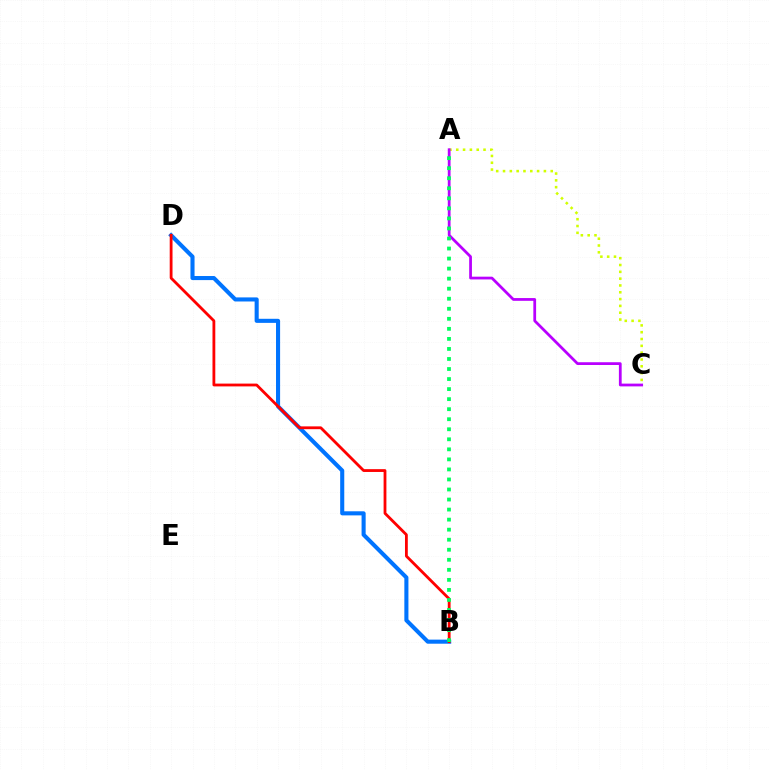{('A', 'C'): [{'color': '#d1ff00', 'line_style': 'dotted', 'thickness': 1.85}, {'color': '#b900ff', 'line_style': 'solid', 'thickness': 1.99}], ('B', 'D'): [{'color': '#0074ff', 'line_style': 'solid', 'thickness': 2.94}, {'color': '#ff0000', 'line_style': 'solid', 'thickness': 2.02}], ('A', 'B'): [{'color': '#00ff5c', 'line_style': 'dotted', 'thickness': 2.73}]}